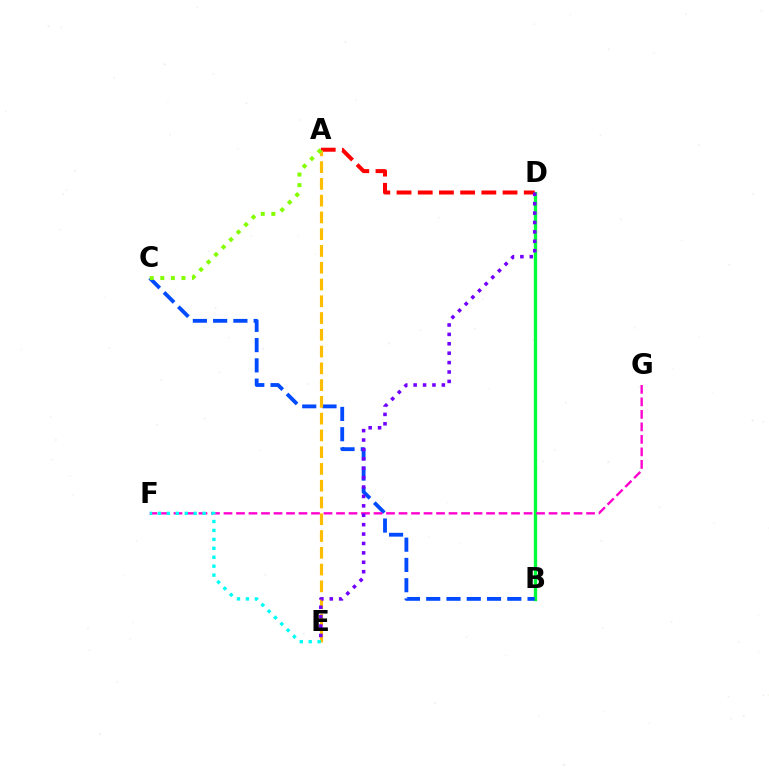{('B', 'D'): [{'color': '#00ff39', 'line_style': 'solid', 'thickness': 2.4}], ('B', 'C'): [{'color': '#004bff', 'line_style': 'dashed', 'thickness': 2.75}], ('A', 'D'): [{'color': '#ff0000', 'line_style': 'dashed', 'thickness': 2.88}], ('F', 'G'): [{'color': '#ff00cf', 'line_style': 'dashed', 'thickness': 1.7}], ('A', 'E'): [{'color': '#ffbd00', 'line_style': 'dashed', 'thickness': 2.28}], ('E', 'F'): [{'color': '#00fff6', 'line_style': 'dotted', 'thickness': 2.43}], ('D', 'E'): [{'color': '#7200ff', 'line_style': 'dotted', 'thickness': 2.55}], ('A', 'C'): [{'color': '#84ff00', 'line_style': 'dotted', 'thickness': 2.88}]}